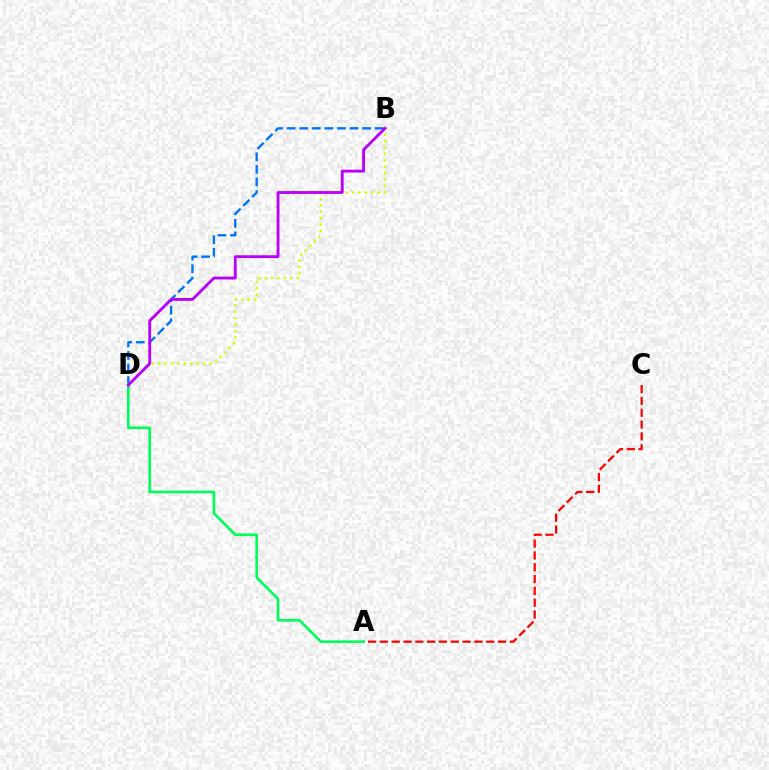{('A', 'C'): [{'color': '#ff0000', 'line_style': 'dashed', 'thickness': 1.61}], ('B', 'D'): [{'color': '#0074ff', 'line_style': 'dashed', 'thickness': 1.71}, {'color': '#d1ff00', 'line_style': 'dotted', 'thickness': 1.74}, {'color': '#b900ff', 'line_style': 'solid', 'thickness': 2.04}], ('A', 'D'): [{'color': '#00ff5c', 'line_style': 'solid', 'thickness': 1.9}]}